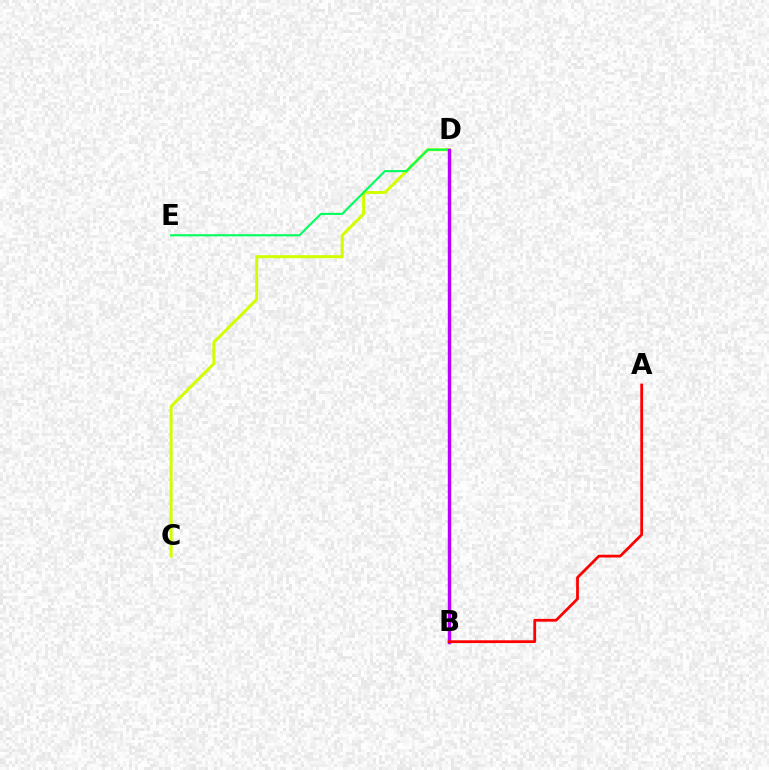{('C', 'D'): [{'color': '#d1ff00', 'line_style': 'solid', 'thickness': 2.18}], ('B', 'D'): [{'color': '#0074ff', 'line_style': 'solid', 'thickness': 1.88}, {'color': '#b900ff', 'line_style': 'solid', 'thickness': 2.46}], ('D', 'E'): [{'color': '#00ff5c', 'line_style': 'solid', 'thickness': 1.51}], ('A', 'B'): [{'color': '#ff0000', 'line_style': 'solid', 'thickness': 2.0}]}